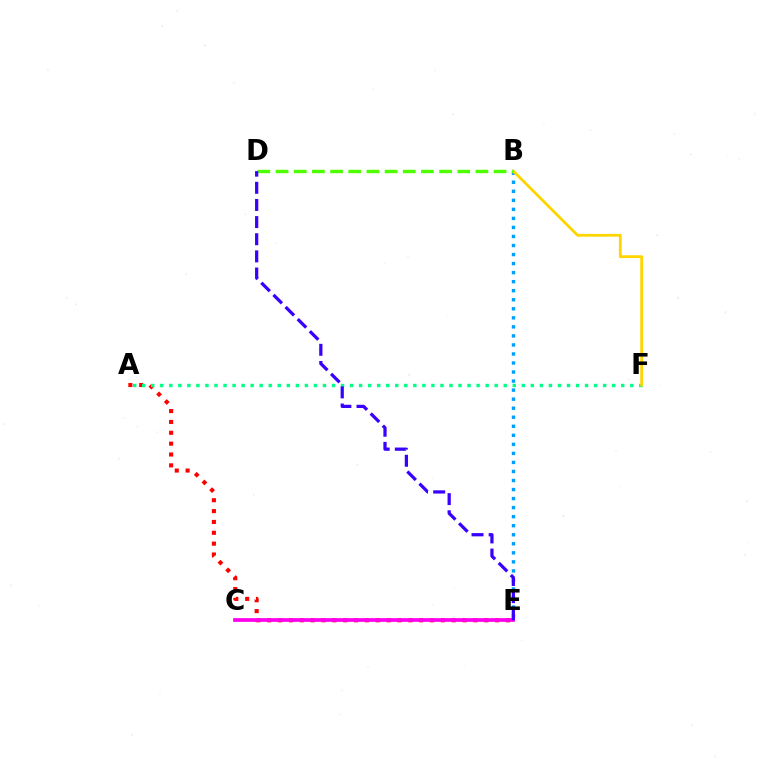{('B', 'E'): [{'color': '#009eff', 'line_style': 'dotted', 'thickness': 2.46}], ('A', 'E'): [{'color': '#ff0000', 'line_style': 'dotted', 'thickness': 2.95}], ('A', 'F'): [{'color': '#00ff86', 'line_style': 'dotted', 'thickness': 2.46}], ('B', 'F'): [{'color': '#ffd500', 'line_style': 'solid', 'thickness': 2.01}], ('B', 'D'): [{'color': '#4fff00', 'line_style': 'dashed', 'thickness': 2.47}], ('C', 'E'): [{'color': '#ff00ed', 'line_style': 'solid', 'thickness': 2.69}], ('D', 'E'): [{'color': '#3700ff', 'line_style': 'dashed', 'thickness': 2.33}]}